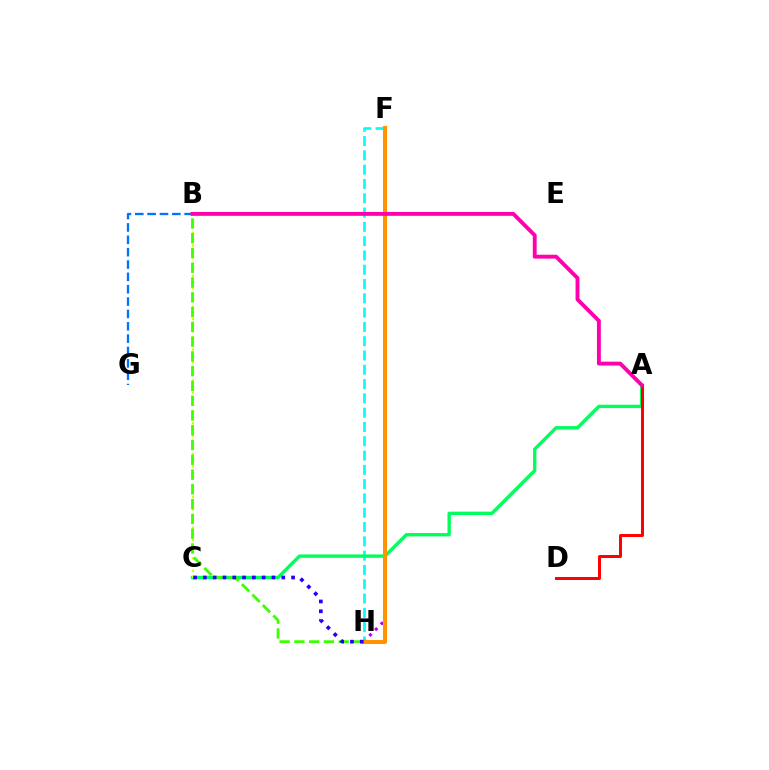{('F', 'H'): [{'color': '#b900ff', 'line_style': 'dotted', 'thickness': 2.21}, {'color': '#00fff6', 'line_style': 'dashed', 'thickness': 1.94}, {'color': '#ff9400', 'line_style': 'solid', 'thickness': 2.9}], ('B', 'G'): [{'color': '#0074ff', 'line_style': 'dashed', 'thickness': 1.68}], ('A', 'C'): [{'color': '#00ff5c', 'line_style': 'solid', 'thickness': 2.42}], ('B', 'C'): [{'color': '#d1ff00', 'line_style': 'dotted', 'thickness': 1.67}], ('B', 'H'): [{'color': '#3dff00', 'line_style': 'dashed', 'thickness': 2.01}], ('A', 'D'): [{'color': '#ff0000', 'line_style': 'solid', 'thickness': 2.14}], ('A', 'B'): [{'color': '#ff00ac', 'line_style': 'solid', 'thickness': 2.79}], ('C', 'H'): [{'color': '#2500ff', 'line_style': 'dotted', 'thickness': 2.66}]}